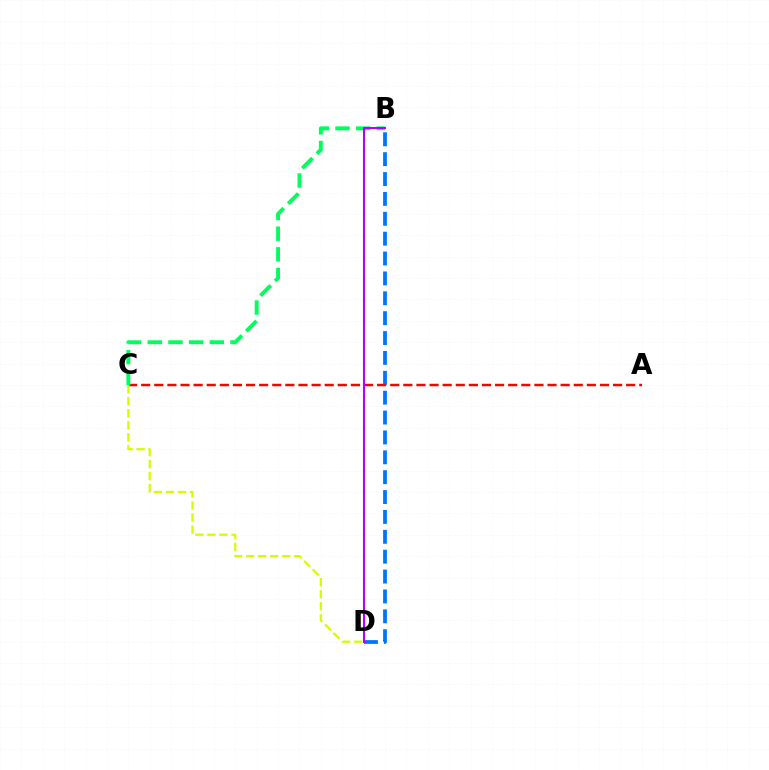{('B', 'D'): [{'color': '#0074ff', 'line_style': 'dashed', 'thickness': 2.7}, {'color': '#b900ff', 'line_style': 'solid', 'thickness': 1.5}], ('A', 'C'): [{'color': '#ff0000', 'line_style': 'dashed', 'thickness': 1.78}], ('C', 'D'): [{'color': '#d1ff00', 'line_style': 'dashed', 'thickness': 1.63}], ('B', 'C'): [{'color': '#00ff5c', 'line_style': 'dashed', 'thickness': 2.81}]}